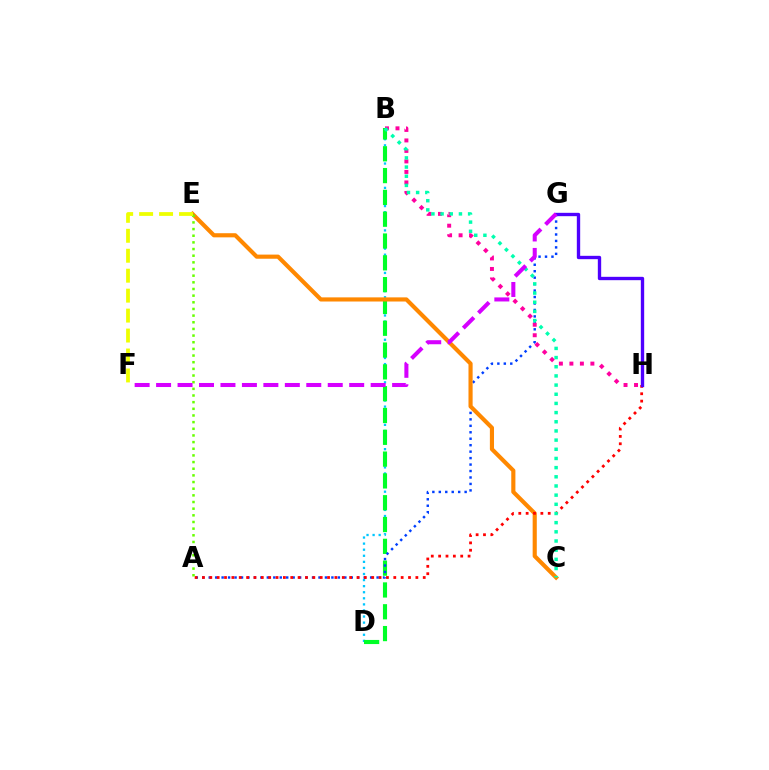{('B', 'D'): [{'color': '#00c7ff', 'line_style': 'dotted', 'thickness': 1.65}, {'color': '#00ff27', 'line_style': 'dashed', 'thickness': 2.96}], ('A', 'G'): [{'color': '#003fff', 'line_style': 'dotted', 'thickness': 1.75}], ('C', 'E'): [{'color': '#ff8800', 'line_style': 'solid', 'thickness': 2.98}], ('A', 'H'): [{'color': '#ff0000', 'line_style': 'dotted', 'thickness': 2.0}], ('B', 'H'): [{'color': '#ff00a0', 'line_style': 'dotted', 'thickness': 2.85}], ('A', 'E'): [{'color': '#66ff00', 'line_style': 'dotted', 'thickness': 1.81}], ('B', 'C'): [{'color': '#00ffaf', 'line_style': 'dotted', 'thickness': 2.49}], ('G', 'H'): [{'color': '#4f00ff', 'line_style': 'solid', 'thickness': 2.41}], ('F', 'G'): [{'color': '#d600ff', 'line_style': 'dashed', 'thickness': 2.91}], ('E', 'F'): [{'color': '#eeff00', 'line_style': 'dashed', 'thickness': 2.71}]}